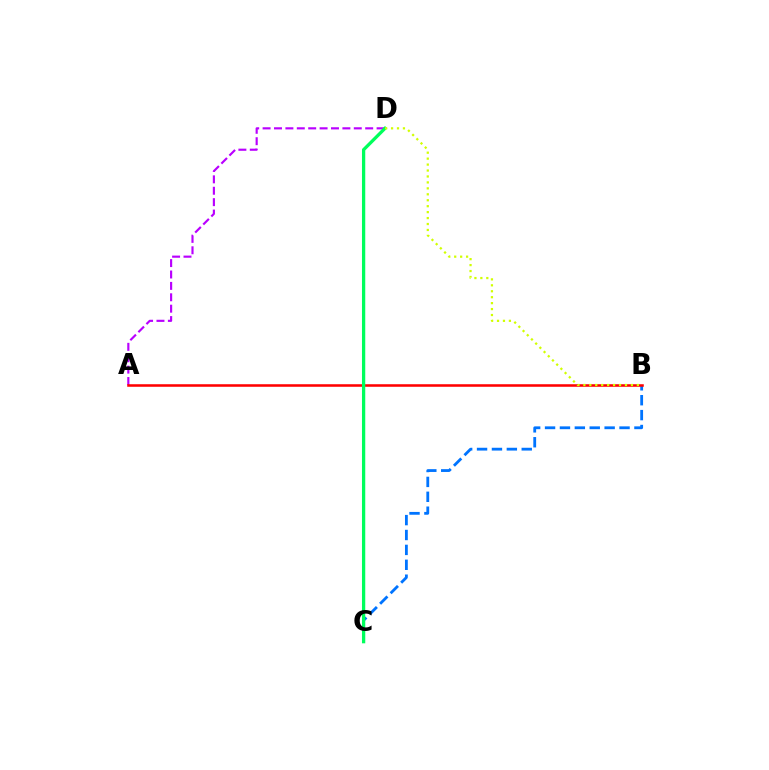{('B', 'C'): [{'color': '#0074ff', 'line_style': 'dashed', 'thickness': 2.02}], ('A', 'D'): [{'color': '#b900ff', 'line_style': 'dashed', 'thickness': 1.55}], ('A', 'B'): [{'color': '#ff0000', 'line_style': 'solid', 'thickness': 1.83}], ('C', 'D'): [{'color': '#00ff5c', 'line_style': 'solid', 'thickness': 2.36}], ('B', 'D'): [{'color': '#d1ff00', 'line_style': 'dotted', 'thickness': 1.61}]}